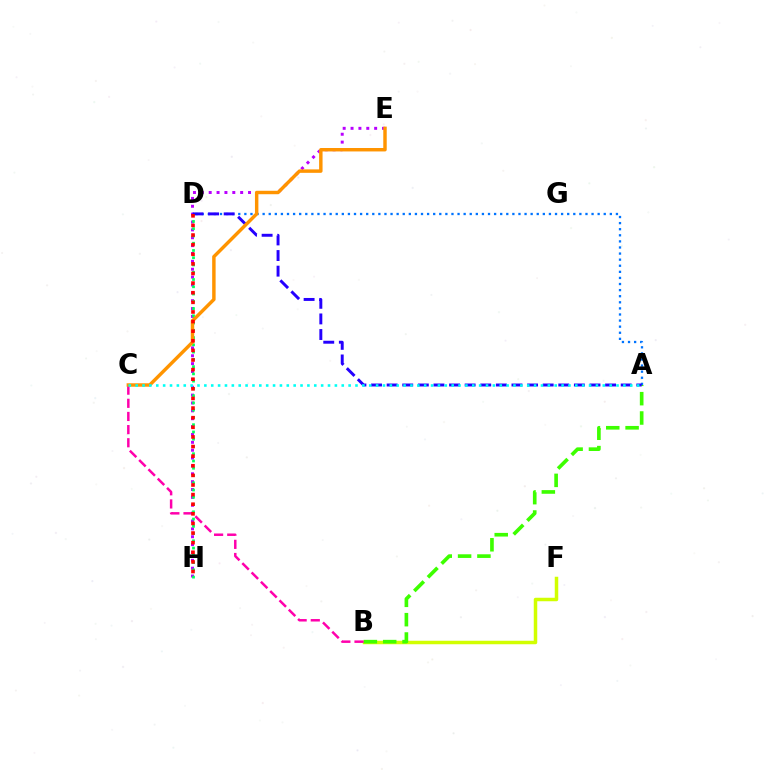{('B', 'F'): [{'color': '#d1ff00', 'line_style': 'solid', 'thickness': 2.51}], ('A', 'B'): [{'color': '#3dff00', 'line_style': 'dashed', 'thickness': 2.63}], ('A', 'D'): [{'color': '#0074ff', 'line_style': 'dotted', 'thickness': 1.65}, {'color': '#2500ff', 'line_style': 'dashed', 'thickness': 2.12}], ('B', 'C'): [{'color': '#ff00ac', 'line_style': 'dashed', 'thickness': 1.79}], ('E', 'H'): [{'color': '#b900ff', 'line_style': 'dotted', 'thickness': 2.14}], ('D', 'H'): [{'color': '#00ff5c', 'line_style': 'dotted', 'thickness': 1.97}, {'color': '#ff0000', 'line_style': 'dotted', 'thickness': 2.61}], ('C', 'E'): [{'color': '#ff9400', 'line_style': 'solid', 'thickness': 2.48}], ('A', 'C'): [{'color': '#00fff6', 'line_style': 'dotted', 'thickness': 1.87}]}